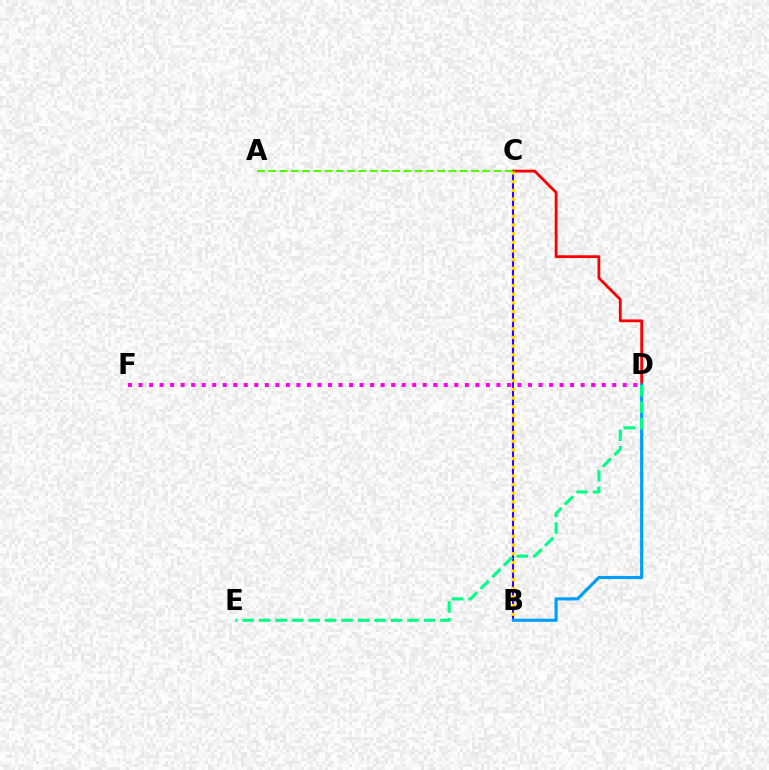{('B', 'C'): [{'color': '#3700ff', 'line_style': 'solid', 'thickness': 1.5}, {'color': '#ffd500', 'line_style': 'dotted', 'thickness': 2.35}], ('C', 'D'): [{'color': '#ff0000', 'line_style': 'solid', 'thickness': 2.02}], ('D', 'F'): [{'color': '#ff00ed', 'line_style': 'dotted', 'thickness': 2.86}], ('B', 'D'): [{'color': '#009eff', 'line_style': 'solid', 'thickness': 2.25}], ('A', 'C'): [{'color': '#4fff00', 'line_style': 'dashed', 'thickness': 1.53}], ('D', 'E'): [{'color': '#00ff86', 'line_style': 'dashed', 'thickness': 2.24}]}